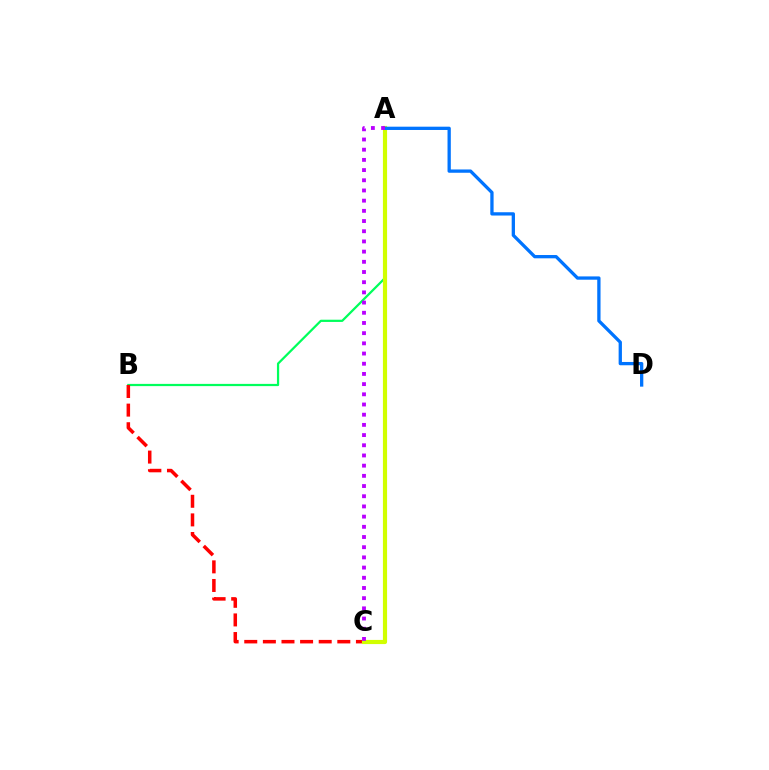{('A', 'B'): [{'color': '#00ff5c', 'line_style': 'solid', 'thickness': 1.6}], ('B', 'C'): [{'color': '#ff0000', 'line_style': 'dashed', 'thickness': 2.53}], ('A', 'C'): [{'color': '#d1ff00', 'line_style': 'solid', 'thickness': 3.0}, {'color': '#b900ff', 'line_style': 'dotted', 'thickness': 2.77}], ('A', 'D'): [{'color': '#0074ff', 'line_style': 'solid', 'thickness': 2.37}]}